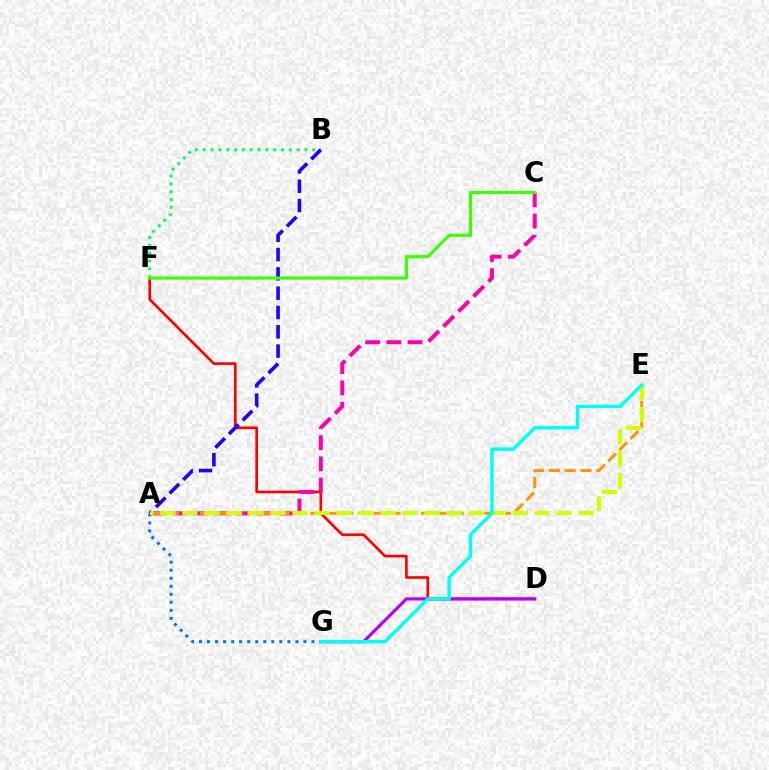{('D', 'F'): [{'color': '#ff0000', 'line_style': 'solid', 'thickness': 1.92}], ('B', 'F'): [{'color': '#00ff5c', 'line_style': 'dotted', 'thickness': 2.12}], ('A', 'G'): [{'color': '#0074ff', 'line_style': 'dotted', 'thickness': 2.18}], ('A', 'C'): [{'color': '#ff00ac', 'line_style': 'dashed', 'thickness': 2.88}], ('D', 'G'): [{'color': '#b900ff', 'line_style': 'solid', 'thickness': 2.28}], ('A', 'E'): [{'color': '#ff9400', 'line_style': 'dashed', 'thickness': 2.15}, {'color': '#d1ff00', 'line_style': 'dashed', 'thickness': 2.99}], ('A', 'B'): [{'color': '#2500ff', 'line_style': 'dashed', 'thickness': 2.62}], ('E', 'G'): [{'color': '#00fff6', 'line_style': 'solid', 'thickness': 2.47}], ('C', 'F'): [{'color': '#3dff00', 'line_style': 'solid', 'thickness': 2.29}]}